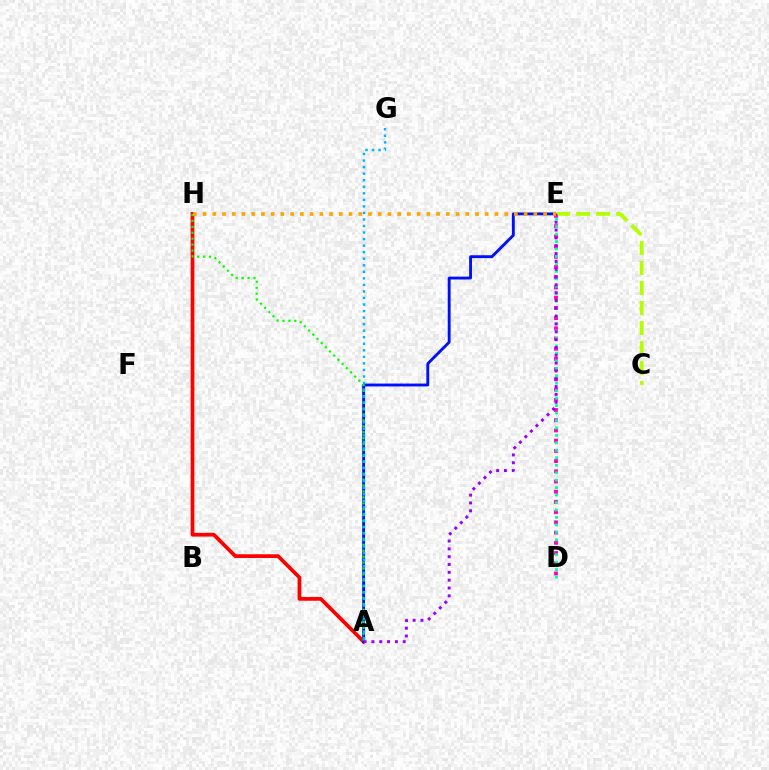{('D', 'E'): [{'color': '#ff00bd', 'line_style': 'dotted', 'thickness': 2.78}, {'color': '#00ff9d', 'line_style': 'dotted', 'thickness': 2.03}], ('A', 'H'): [{'color': '#ff0000', 'line_style': 'solid', 'thickness': 2.69}, {'color': '#08ff00', 'line_style': 'dotted', 'thickness': 1.61}], ('A', 'E'): [{'color': '#0010ff', 'line_style': 'solid', 'thickness': 2.06}, {'color': '#9b00ff', 'line_style': 'dotted', 'thickness': 2.13}], ('C', 'E'): [{'color': '#b3ff00', 'line_style': 'dashed', 'thickness': 2.72}], ('A', 'G'): [{'color': '#00b5ff', 'line_style': 'dotted', 'thickness': 1.78}], ('E', 'H'): [{'color': '#ffa500', 'line_style': 'dotted', 'thickness': 2.64}]}